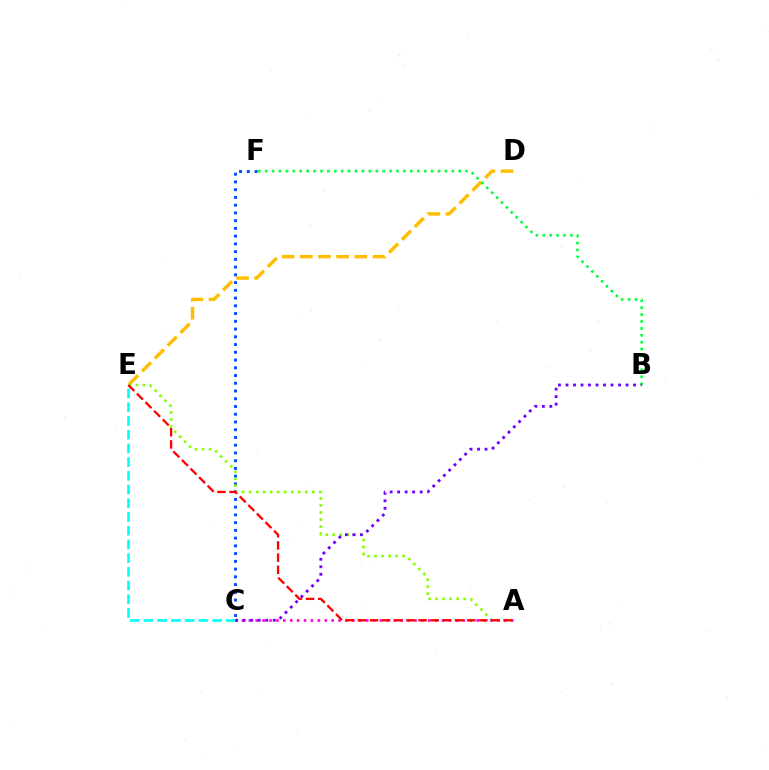{('D', 'E'): [{'color': '#ffbd00', 'line_style': 'dashed', 'thickness': 2.47}], ('B', 'F'): [{'color': '#00ff39', 'line_style': 'dotted', 'thickness': 1.88}], ('C', 'F'): [{'color': '#004bff', 'line_style': 'dotted', 'thickness': 2.1}], ('A', 'E'): [{'color': '#84ff00', 'line_style': 'dotted', 'thickness': 1.91}, {'color': '#ff0000', 'line_style': 'dashed', 'thickness': 1.65}], ('C', 'E'): [{'color': '#00fff6', 'line_style': 'dashed', 'thickness': 1.86}], ('A', 'C'): [{'color': '#ff00cf', 'line_style': 'dotted', 'thickness': 1.88}], ('B', 'C'): [{'color': '#7200ff', 'line_style': 'dotted', 'thickness': 2.04}]}